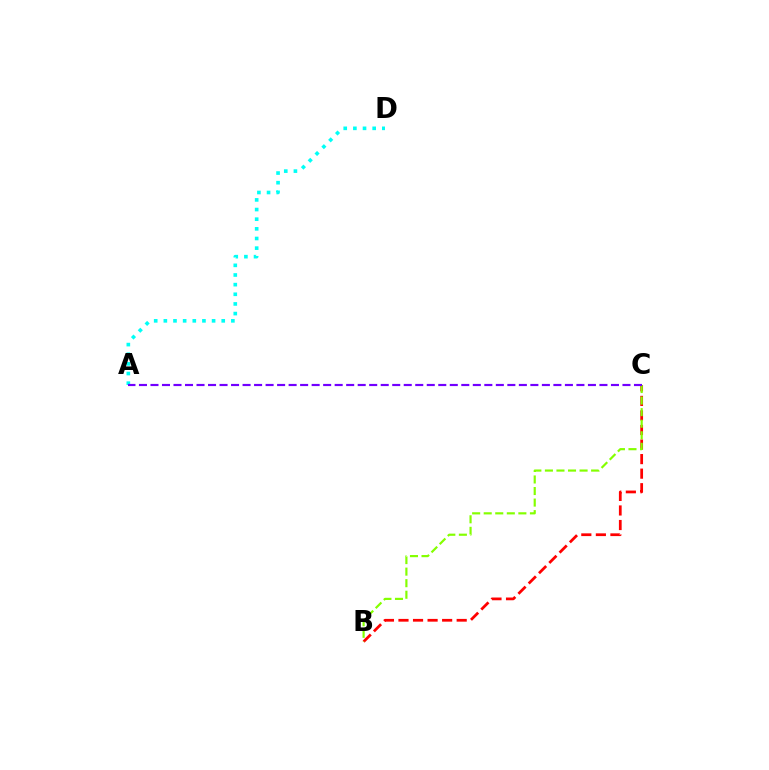{('A', 'D'): [{'color': '#00fff6', 'line_style': 'dotted', 'thickness': 2.62}], ('B', 'C'): [{'color': '#ff0000', 'line_style': 'dashed', 'thickness': 1.98}, {'color': '#84ff00', 'line_style': 'dashed', 'thickness': 1.57}], ('A', 'C'): [{'color': '#7200ff', 'line_style': 'dashed', 'thickness': 1.56}]}